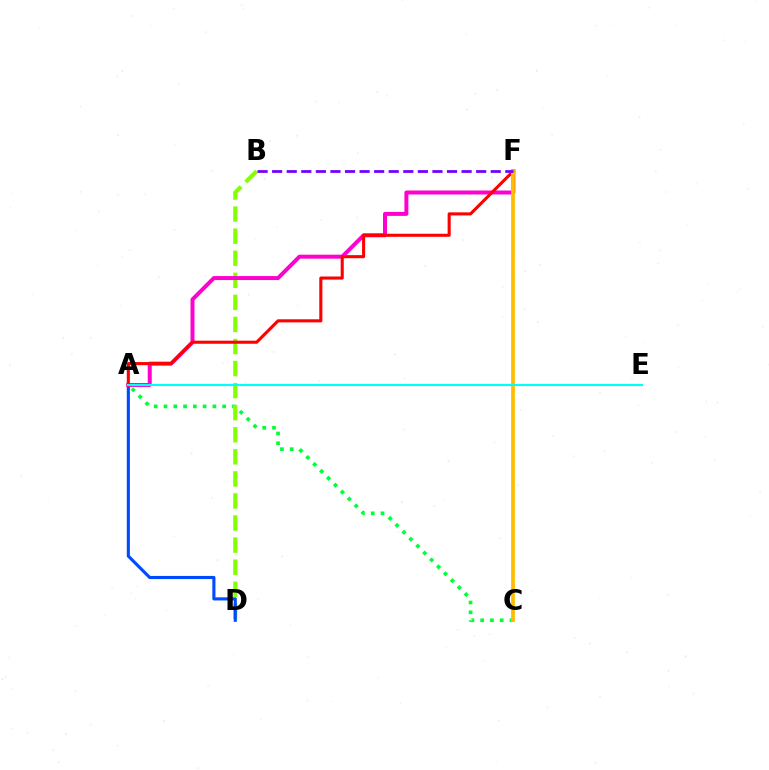{('A', 'C'): [{'color': '#00ff39', 'line_style': 'dotted', 'thickness': 2.66}], ('B', 'D'): [{'color': '#84ff00', 'line_style': 'dashed', 'thickness': 3.0}], ('A', 'D'): [{'color': '#004bff', 'line_style': 'solid', 'thickness': 2.25}], ('A', 'F'): [{'color': '#ff00cf', 'line_style': 'solid', 'thickness': 2.86}, {'color': '#ff0000', 'line_style': 'solid', 'thickness': 2.22}], ('C', 'F'): [{'color': '#ffbd00', 'line_style': 'solid', 'thickness': 2.71}], ('A', 'E'): [{'color': '#00fff6', 'line_style': 'solid', 'thickness': 1.54}], ('B', 'F'): [{'color': '#7200ff', 'line_style': 'dashed', 'thickness': 1.98}]}